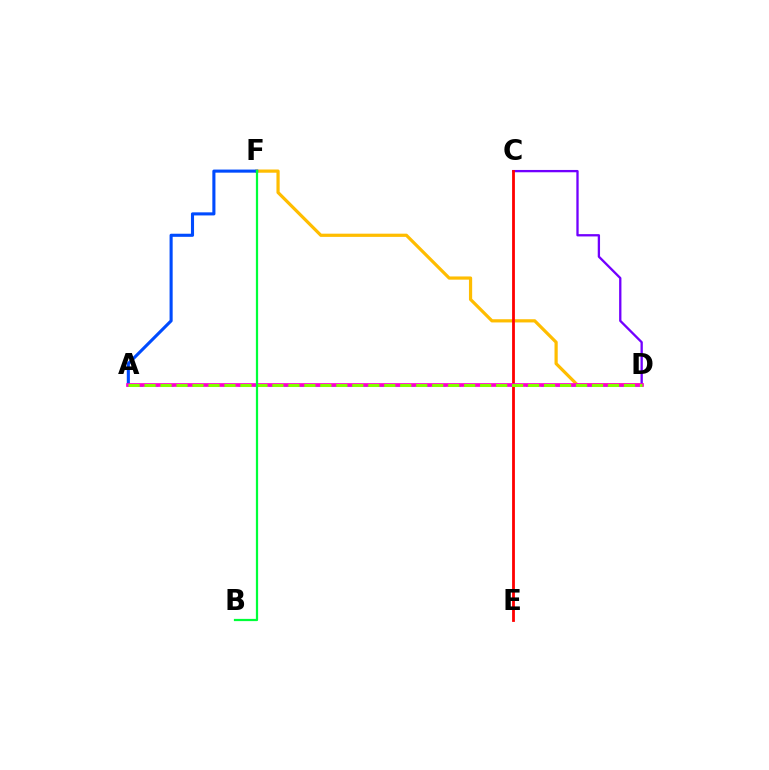{('D', 'F'): [{'color': '#ffbd00', 'line_style': 'solid', 'thickness': 2.31}], ('A', 'D'): [{'color': '#00fff6', 'line_style': 'dashed', 'thickness': 2.06}, {'color': '#ff00cf', 'line_style': 'solid', 'thickness': 2.66}, {'color': '#84ff00', 'line_style': 'dashed', 'thickness': 2.17}], ('A', 'F'): [{'color': '#004bff', 'line_style': 'solid', 'thickness': 2.23}], ('C', 'D'): [{'color': '#7200ff', 'line_style': 'solid', 'thickness': 1.66}], ('C', 'E'): [{'color': '#ff0000', 'line_style': 'solid', 'thickness': 2.01}], ('B', 'F'): [{'color': '#00ff39', 'line_style': 'solid', 'thickness': 1.61}]}